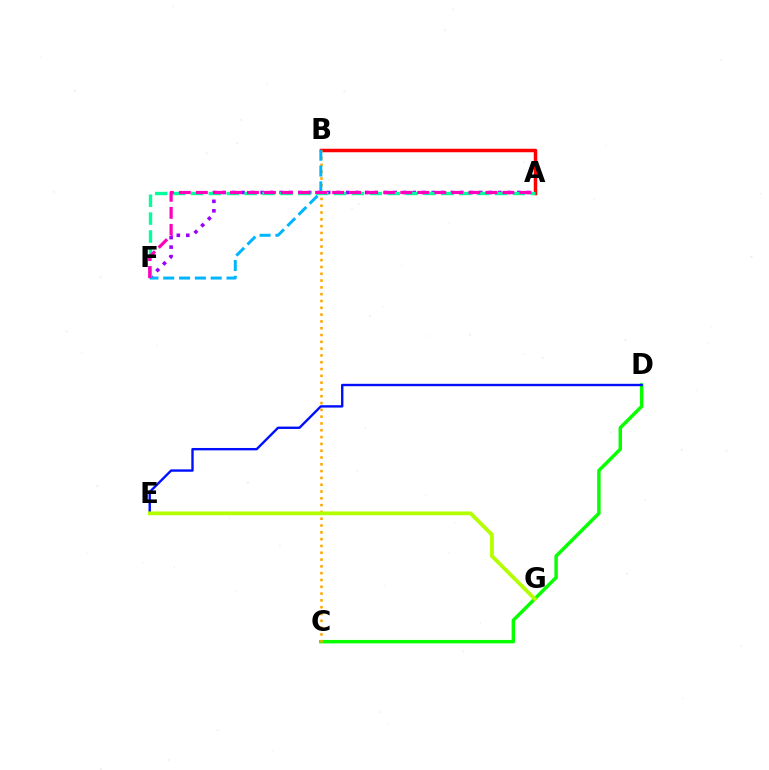{('C', 'D'): [{'color': '#08ff00', 'line_style': 'solid', 'thickness': 2.48}], ('A', 'B'): [{'color': '#ff0000', 'line_style': 'solid', 'thickness': 2.52}], ('A', 'F'): [{'color': '#9b00ff', 'line_style': 'dotted', 'thickness': 2.58}, {'color': '#00ff9d', 'line_style': 'dashed', 'thickness': 2.43}, {'color': '#ff00bd', 'line_style': 'dashed', 'thickness': 2.31}], ('D', 'E'): [{'color': '#0010ff', 'line_style': 'solid', 'thickness': 1.72}], ('B', 'C'): [{'color': '#ffa500', 'line_style': 'dotted', 'thickness': 1.85}], ('E', 'G'): [{'color': '#b3ff00', 'line_style': 'solid', 'thickness': 2.72}], ('B', 'F'): [{'color': '#00b5ff', 'line_style': 'dashed', 'thickness': 2.15}]}